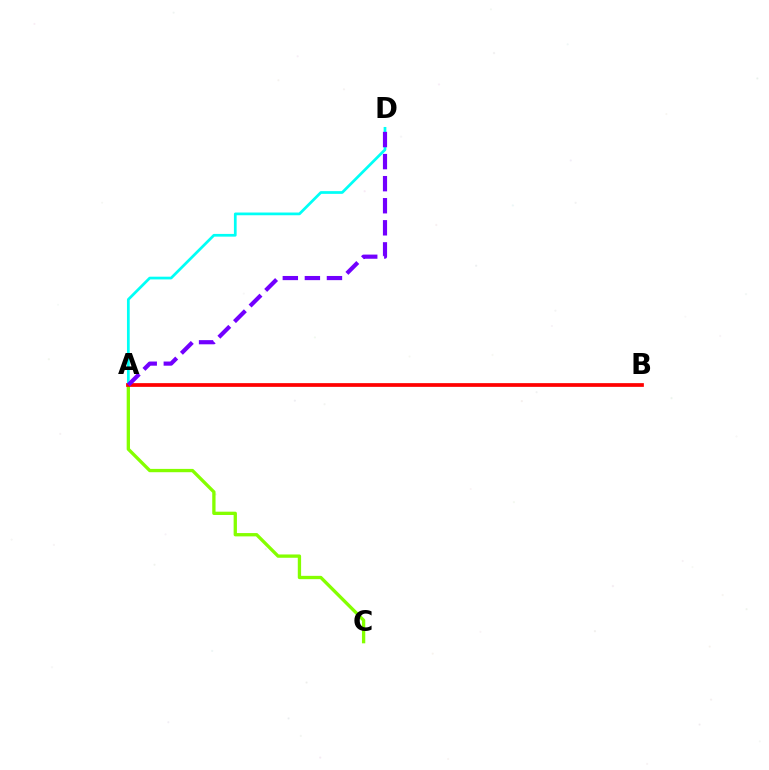{('A', 'D'): [{'color': '#00fff6', 'line_style': 'solid', 'thickness': 1.96}, {'color': '#7200ff', 'line_style': 'dashed', 'thickness': 3.0}], ('A', 'C'): [{'color': '#84ff00', 'line_style': 'solid', 'thickness': 2.38}], ('A', 'B'): [{'color': '#ff0000', 'line_style': 'solid', 'thickness': 2.68}]}